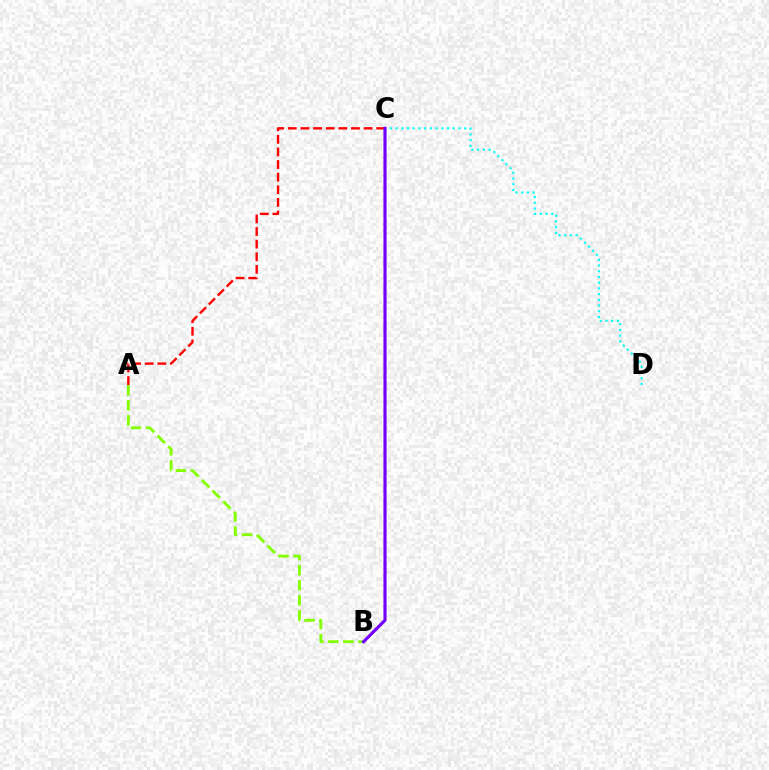{('A', 'B'): [{'color': '#84ff00', 'line_style': 'dashed', 'thickness': 2.04}], ('C', 'D'): [{'color': '#00fff6', 'line_style': 'dotted', 'thickness': 1.55}], ('A', 'C'): [{'color': '#ff0000', 'line_style': 'dashed', 'thickness': 1.71}], ('B', 'C'): [{'color': '#7200ff', 'line_style': 'solid', 'thickness': 2.26}]}